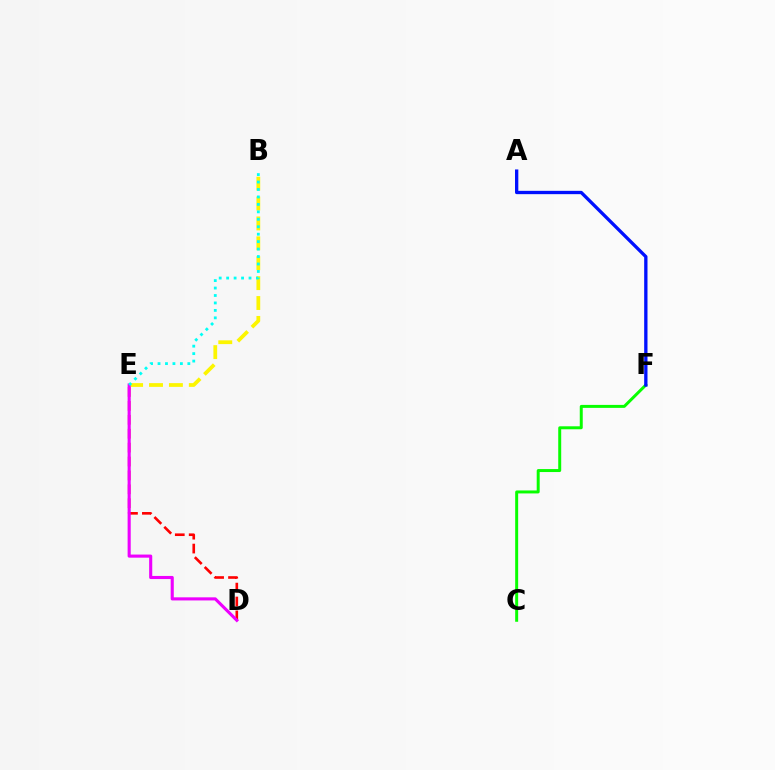{('D', 'E'): [{'color': '#ff0000', 'line_style': 'dashed', 'thickness': 1.89}, {'color': '#ee00ff', 'line_style': 'solid', 'thickness': 2.24}], ('B', 'E'): [{'color': '#fcf500', 'line_style': 'dashed', 'thickness': 2.7}, {'color': '#00fff6', 'line_style': 'dotted', 'thickness': 2.03}], ('C', 'F'): [{'color': '#08ff00', 'line_style': 'solid', 'thickness': 2.14}], ('A', 'F'): [{'color': '#0010ff', 'line_style': 'solid', 'thickness': 2.39}]}